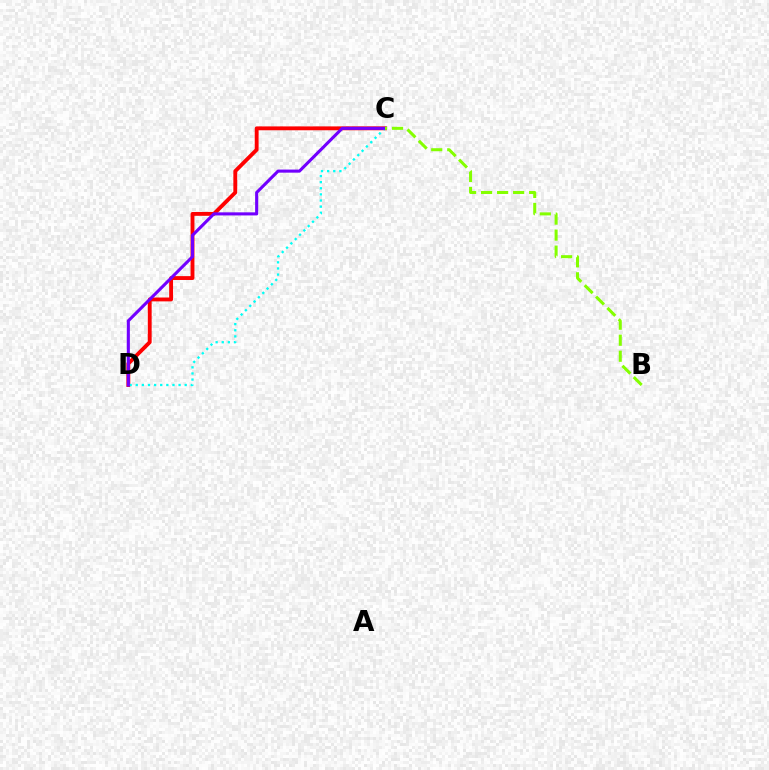{('C', 'D'): [{'color': '#ff0000', 'line_style': 'solid', 'thickness': 2.78}, {'color': '#00fff6', 'line_style': 'dotted', 'thickness': 1.66}, {'color': '#7200ff', 'line_style': 'solid', 'thickness': 2.22}], ('B', 'C'): [{'color': '#84ff00', 'line_style': 'dashed', 'thickness': 2.18}]}